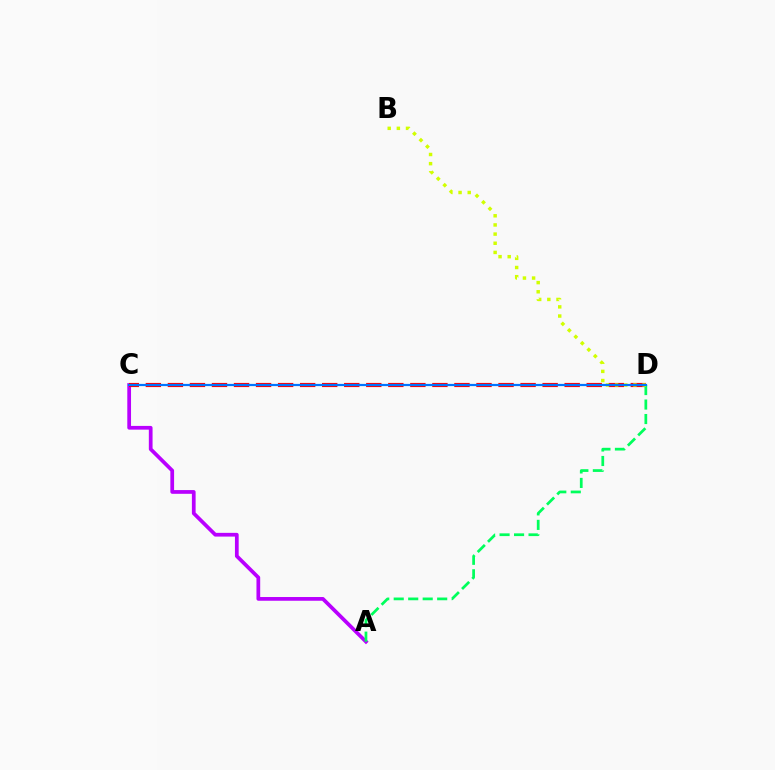{('A', 'C'): [{'color': '#b900ff', 'line_style': 'solid', 'thickness': 2.69}], ('C', 'D'): [{'color': '#ff0000', 'line_style': 'dashed', 'thickness': 2.99}, {'color': '#0074ff', 'line_style': 'solid', 'thickness': 1.59}], ('A', 'D'): [{'color': '#00ff5c', 'line_style': 'dashed', 'thickness': 1.97}], ('B', 'D'): [{'color': '#d1ff00', 'line_style': 'dotted', 'thickness': 2.49}]}